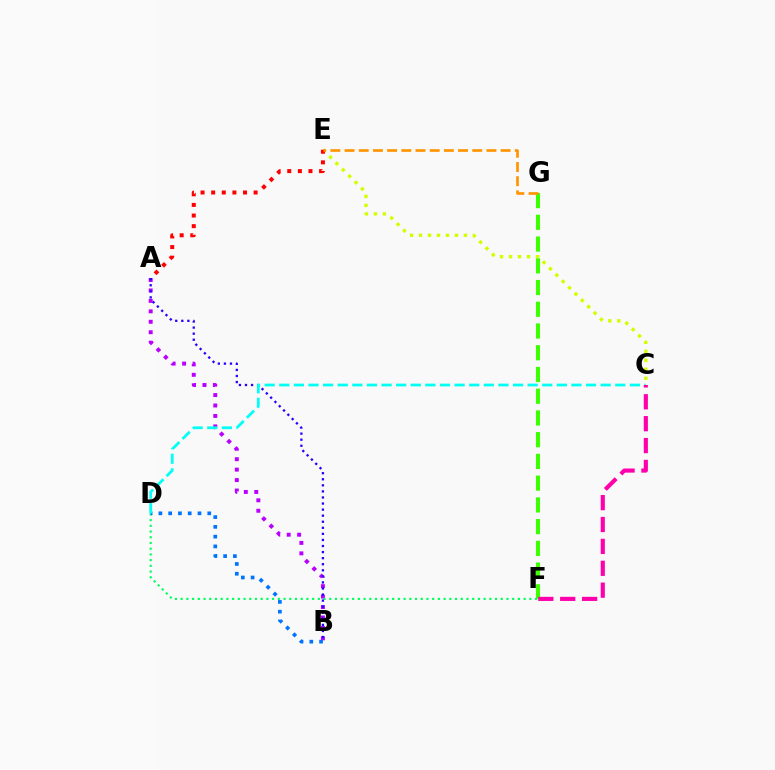{('F', 'G'): [{'color': '#3dff00', 'line_style': 'dashed', 'thickness': 2.95}], ('A', 'B'): [{'color': '#b900ff', 'line_style': 'dotted', 'thickness': 2.84}, {'color': '#2500ff', 'line_style': 'dotted', 'thickness': 1.65}], ('D', 'F'): [{'color': '#00ff5c', 'line_style': 'dotted', 'thickness': 1.55}], ('C', 'E'): [{'color': '#d1ff00', 'line_style': 'dotted', 'thickness': 2.44}], ('B', 'D'): [{'color': '#0074ff', 'line_style': 'dotted', 'thickness': 2.66}], ('A', 'E'): [{'color': '#ff0000', 'line_style': 'dotted', 'thickness': 2.88}], ('C', 'D'): [{'color': '#00fff6', 'line_style': 'dashed', 'thickness': 1.98}], ('E', 'G'): [{'color': '#ff9400', 'line_style': 'dashed', 'thickness': 1.93}], ('C', 'F'): [{'color': '#ff00ac', 'line_style': 'dashed', 'thickness': 2.97}]}